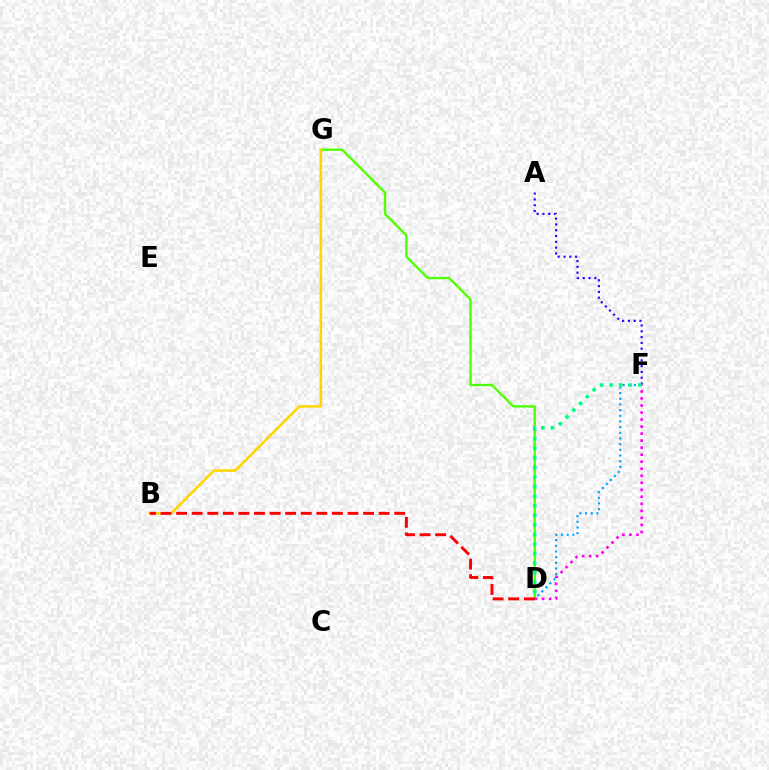{('A', 'F'): [{'color': '#3700ff', 'line_style': 'dotted', 'thickness': 1.58}], ('D', 'G'): [{'color': '#4fff00', 'line_style': 'solid', 'thickness': 1.69}], ('B', 'G'): [{'color': '#ffd500', 'line_style': 'solid', 'thickness': 1.85}], ('D', 'F'): [{'color': '#ff00ed', 'line_style': 'dotted', 'thickness': 1.91}, {'color': '#009eff', 'line_style': 'dotted', 'thickness': 1.54}, {'color': '#00ff86', 'line_style': 'dotted', 'thickness': 2.6}], ('B', 'D'): [{'color': '#ff0000', 'line_style': 'dashed', 'thickness': 2.12}]}